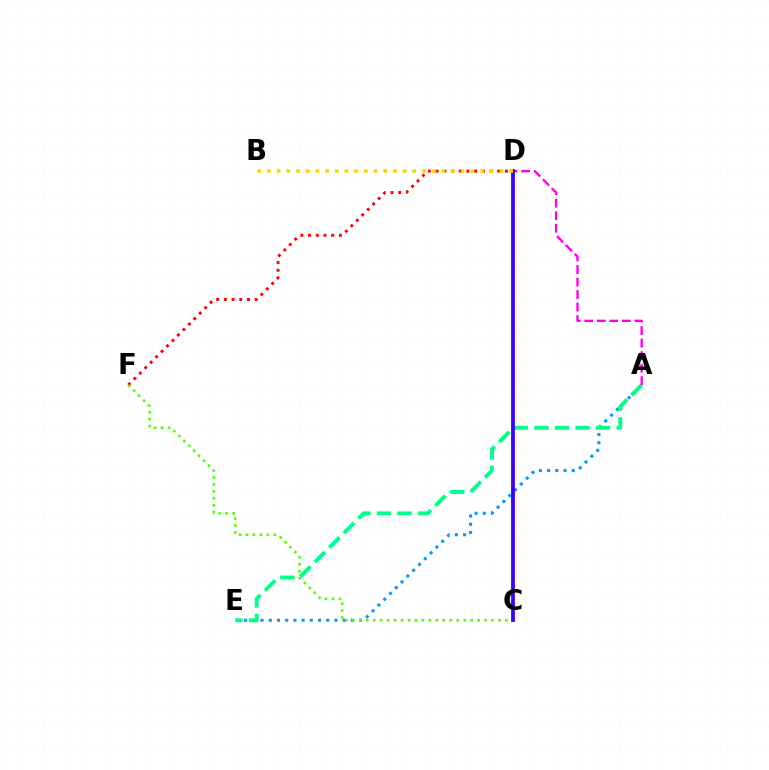{('D', 'F'): [{'color': '#ff0000', 'line_style': 'dotted', 'thickness': 2.09}], ('A', 'E'): [{'color': '#009eff', 'line_style': 'dotted', 'thickness': 2.23}, {'color': '#00ff86', 'line_style': 'dashed', 'thickness': 2.79}], ('A', 'D'): [{'color': '#ff00ed', 'line_style': 'dashed', 'thickness': 1.7}], ('C', 'F'): [{'color': '#4fff00', 'line_style': 'dotted', 'thickness': 1.89}], ('C', 'D'): [{'color': '#3700ff', 'line_style': 'solid', 'thickness': 2.72}], ('B', 'D'): [{'color': '#ffd500', 'line_style': 'dotted', 'thickness': 2.63}]}